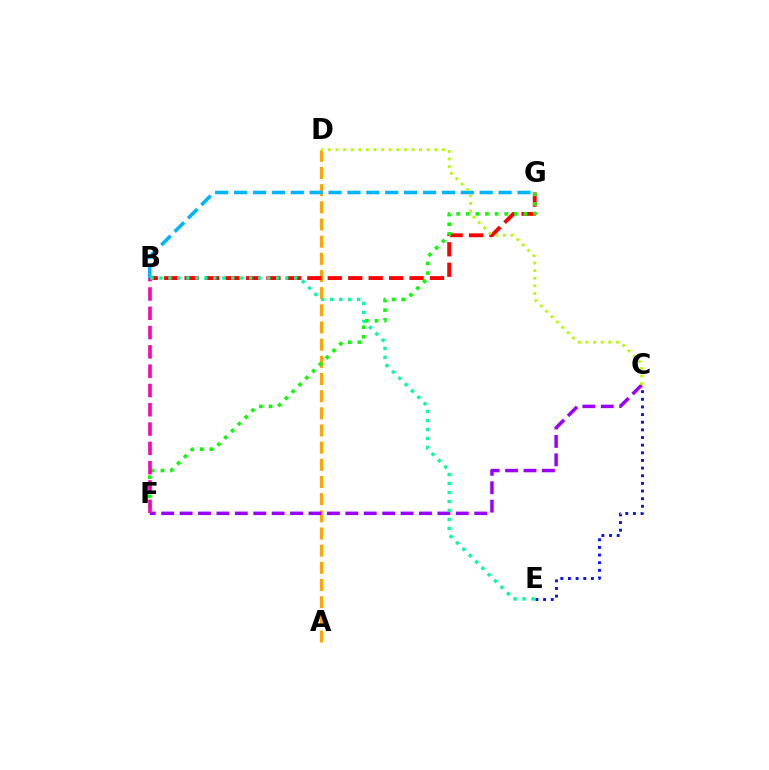{('A', 'D'): [{'color': '#ffa500', 'line_style': 'dashed', 'thickness': 2.33}], ('B', 'G'): [{'color': '#ff0000', 'line_style': 'dashed', 'thickness': 2.78}, {'color': '#00b5ff', 'line_style': 'dashed', 'thickness': 2.57}], ('F', 'G'): [{'color': '#08ff00', 'line_style': 'dotted', 'thickness': 2.61}], ('C', 'E'): [{'color': '#0010ff', 'line_style': 'dotted', 'thickness': 2.08}], ('C', 'F'): [{'color': '#9b00ff', 'line_style': 'dashed', 'thickness': 2.5}], ('B', 'F'): [{'color': '#ff00bd', 'line_style': 'dashed', 'thickness': 2.62}], ('C', 'D'): [{'color': '#b3ff00', 'line_style': 'dotted', 'thickness': 2.06}], ('B', 'E'): [{'color': '#00ff9d', 'line_style': 'dotted', 'thickness': 2.44}]}